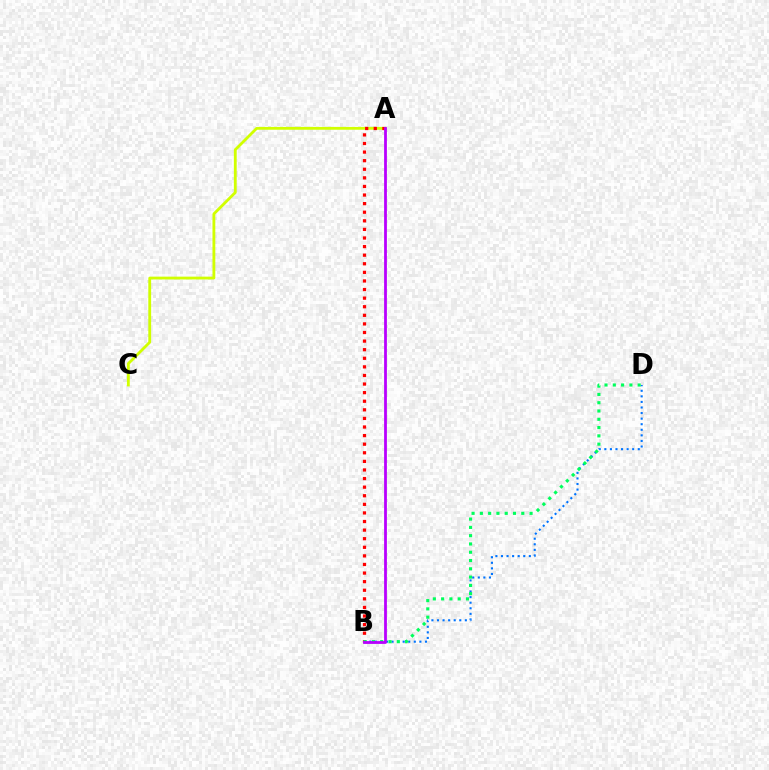{('A', 'C'): [{'color': '#d1ff00', 'line_style': 'solid', 'thickness': 2.04}], ('A', 'B'): [{'color': '#ff0000', 'line_style': 'dotted', 'thickness': 2.33}, {'color': '#b900ff', 'line_style': 'solid', 'thickness': 2.01}], ('B', 'D'): [{'color': '#0074ff', 'line_style': 'dotted', 'thickness': 1.51}, {'color': '#00ff5c', 'line_style': 'dotted', 'thickness': 2.25}]}